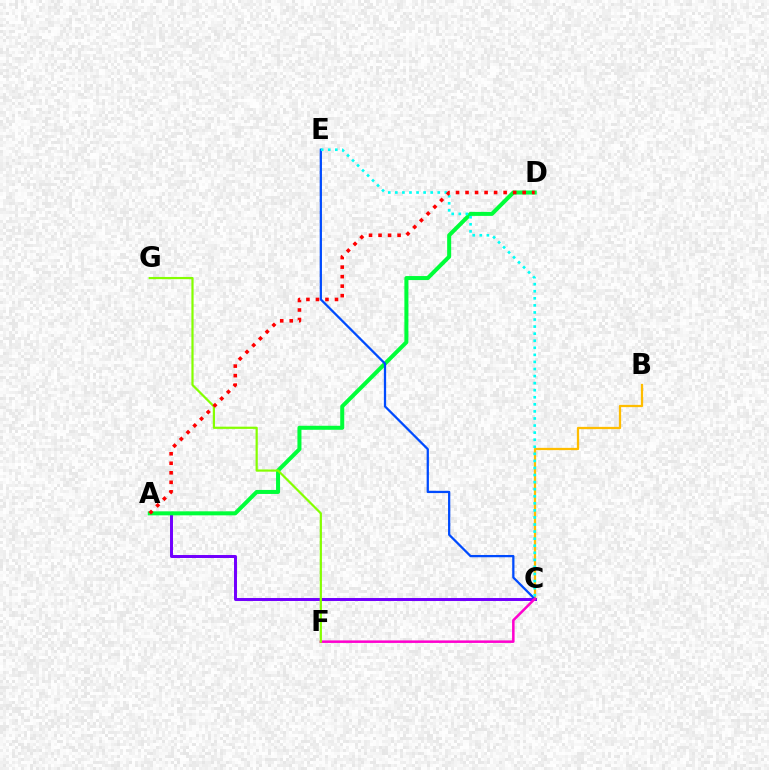{('A', 'C'): [{'color': '#7200ff', 'line_style': 'solid', 'thickness': 2.14}], ('B', 'C'): [{'color': '#ffbd00', 'line_style': 'solid', 'thickness': 1.63}], ('A', 'D'): [{'color': '#00ff39', 'line_style': 'solid', 'thickness': 2.89}, {'color': '#ff0000', 'line_style': 'dotted', 'thickness': 2.59}], ('C', 'E'): [{'color': '#004bff', 'line_style': 'solid', 'thickness': 1.63}, {'color': '#00fff6', 'line_style': 'dotted', 'thickness': 1.92}], ('C', 'F'): [{'color': '#ff00cf', 'line_style': 'solid', 'thickness': 1.81}], ('F', 'G'): [{'color': '#84ff00', 'line_style': 'solid', 'thickness': 1.59}]}